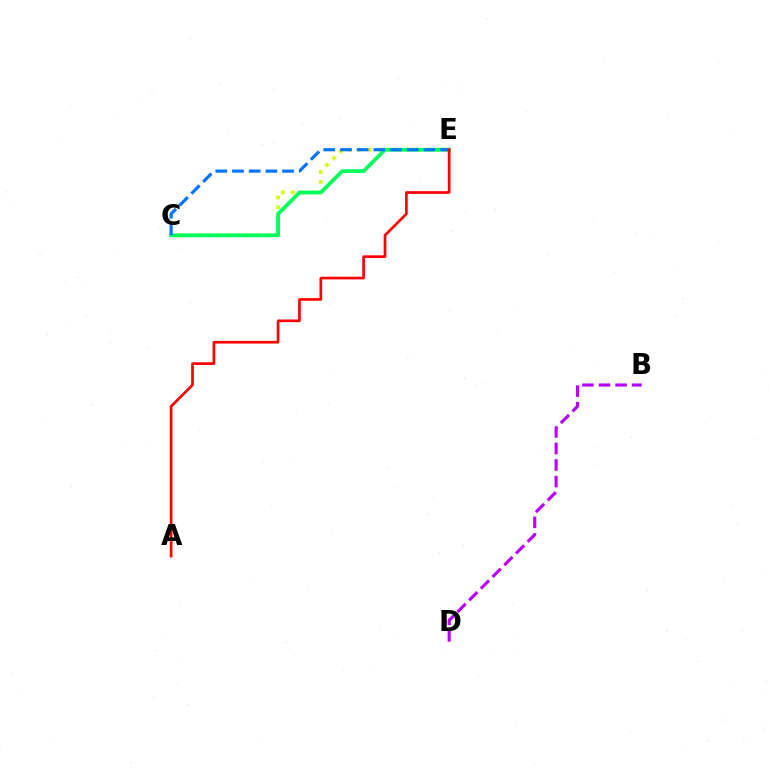{('C', 'E'): [{'color': '#d1ff00', 'line_style': 'dotted', 'thickness': 2.65}, {'color': '#00ff5c', 'line_style': 'solid', 'thickness': 2.72}, {'color': '#0074ff', 'line_style': 'dashed', 'thickness': 2.27}], ('B', 'D'): [{'color': '#b900ff', 'line_style': 'dashed', 'thickness': 2.25}], ('A', 'E'): [{'color': '#ff0000', 'line_style': 'solid', 'thickness': 1.92}]}